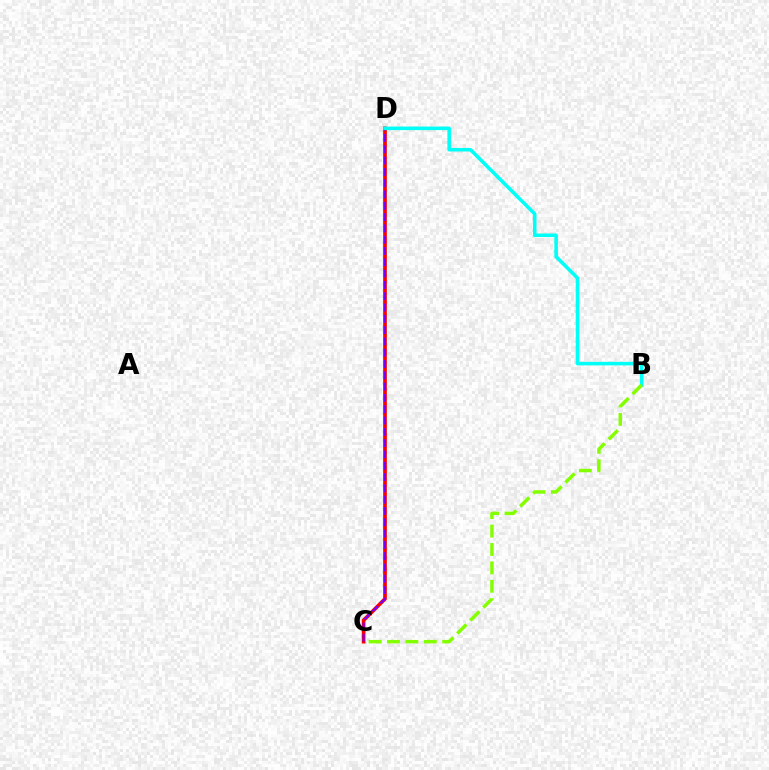{('C', 'D'): [{'color': '#ff0000', 'line_style': 'solid', 'thickness': 2.66}, {'color': '#7200ff', 'line_style': 'dashed', 'thickness': 1.54}], ('B', 'D'): [{'color': '#00fff6', 'line_style': 'solid', 'thickness': 2.56}], ('B', 'C'): [{'color': '#84ff00', 'line_style': 'dashed', 'thickness': 2.5}]}